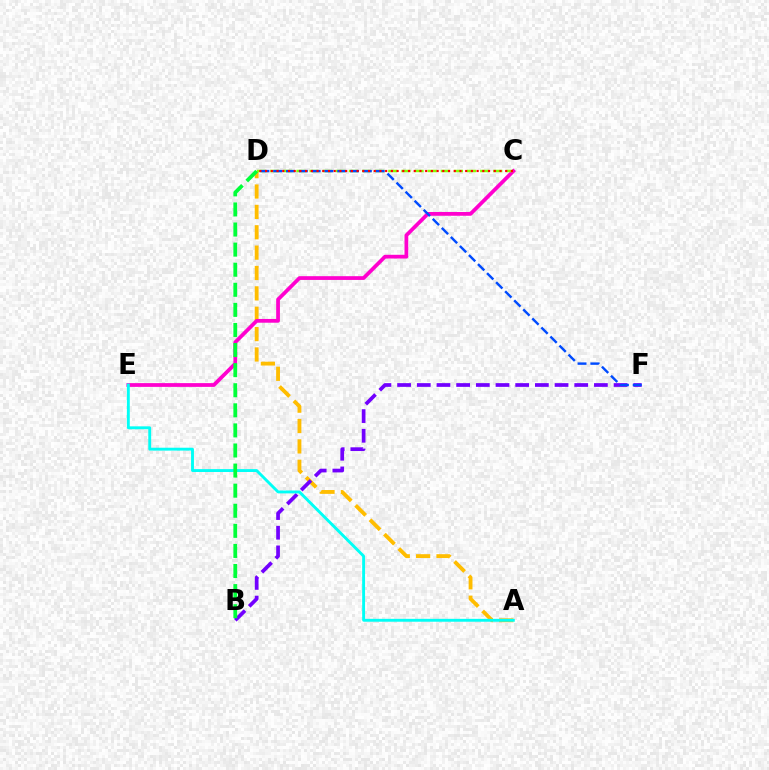{('A', 'D'): [{'color': '#ffbd00', 'line_style': 'dashed', 'thickness': 2.77}], ('B', 'F'): [{'color': '#7200ff', 'line_style': 'dashed', 'thickness': 2.67}], ('C', 'E'): [{'color': '#ff00cf', 'line_style': 'solid', 'thickness': 2.7}], ('A', 'E'): [{'color': '#00fff6', 'line_style': 'solid', 'thickness': 2.08}], ('C', 'D'): [{'color': '#84ff00', 'line_style': 'dashed', 'thickness': 1.78}, {'color': '#ff0000', 'line_style': 'dotted', 'thickness': 1.55}], ('B', 'D'): [{'color': '#00ff39', 'line_style': 'dashed', 'thickness': 2.73}], ('D', 'F'): [{'color': '#004bff', 'line_style': 'dashed', 'thickness': 1.74}]}